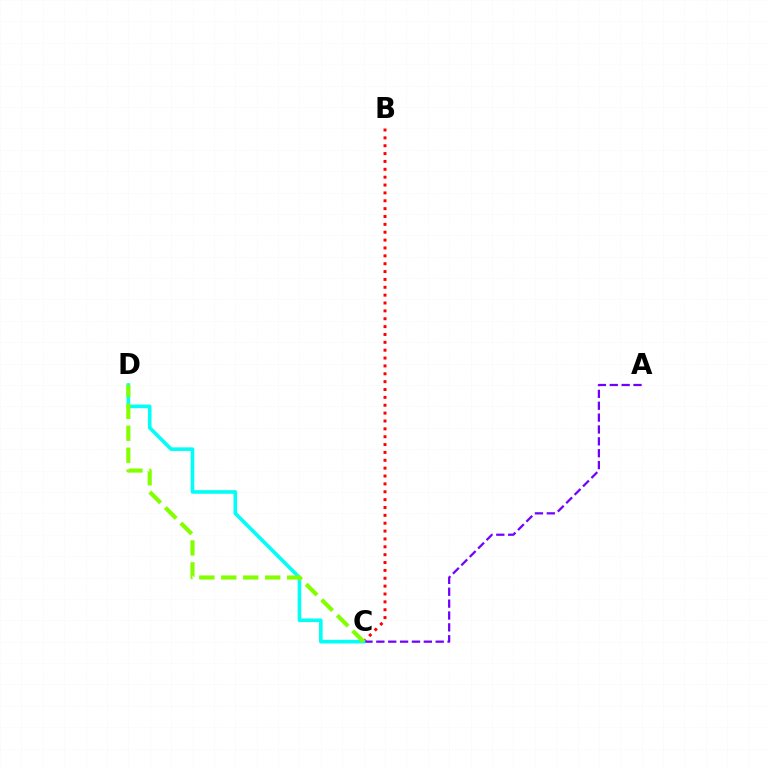{('B', 'C'): [{'color': '#ff0000', 'line_style': 'dotted', 'thickness': 2.14}], ('A', 'C'): [{'color': '#7200ff', 'line_style': 'dashed', 'thickness': 1.61}], ('C', 'D'): [{'color': '#00fff6', 'line_style': 'solid', 'thickness': 2.6}, {'color': '#84ff00', 'line_style': 'dashed', 'thickness': 2.98}]}